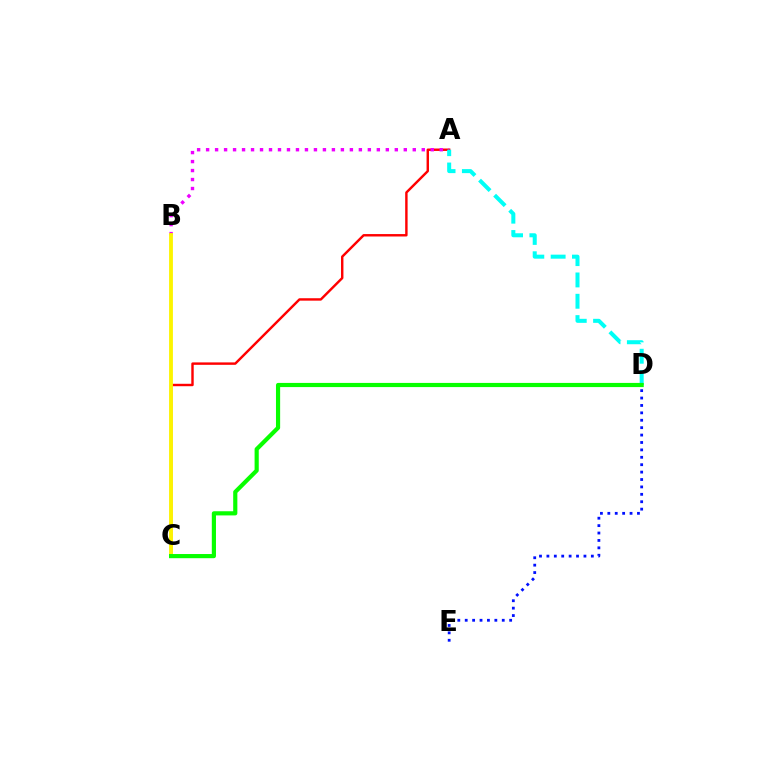{('A', 'C'): [{'color': '#ff0000', 'line_style': 'solid', 'thickness': 1.74}], ('A', 'B'): [{'color': '#ee00ff', 'line_style': 'dotted', 'thickness': 2.44}], ('A', 'D'): [{'color': '#00fff6', 'line_style': 'dashed', 'thickness': 2.9}], ('D', 'E'): [{'color': '#0010ff', 'line_style': 'dotted', 'thickness': 2.01}], ('B', 'C'): [{'color': '#fcf500', 'line_style': 'solid', 'thickness': 2.75}], ('C', 'D'): [{'color': '#08ff00', 'line_style': 'solid', 'thickness': 3.0}]}